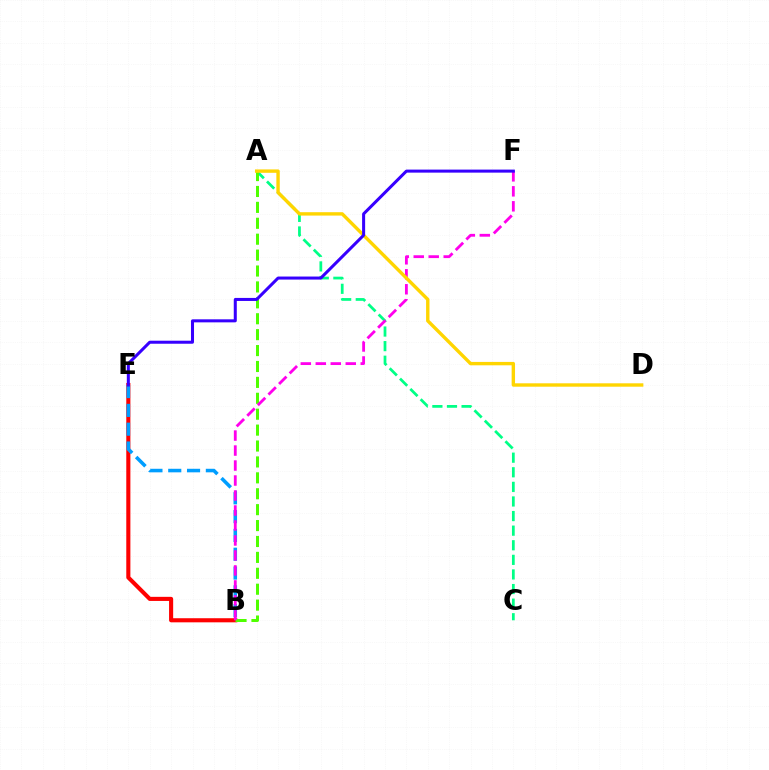{('A', 'C'): [{'color': '#00ff86', 'line_style': 'dashed', 'thickness': 1.98}], ('B', 'E'): [{'color': '#ff0000', 'line_style': 'solid', 'thickness': 2.95}, {'color': '#009eff', 'line_style': 'dashed', 'thickness': 2.56}], ('A', 'B'): [{'color': '#4fff00', 'line_style': 'dashed', 'thickness': 2.16}], ('B', 'F'): [{'color': '#ff00ed', 'line_style': 'dashed', 'thickness': 2.04}], ('A', 'D'): [{'color': '#ffd500', 'line_style': 'solid', 'thickness': 2.44}], ('E', 'F'): [{'color': '#3700ff', 'line_style': 'solid', 'thickness': 2.18}]}